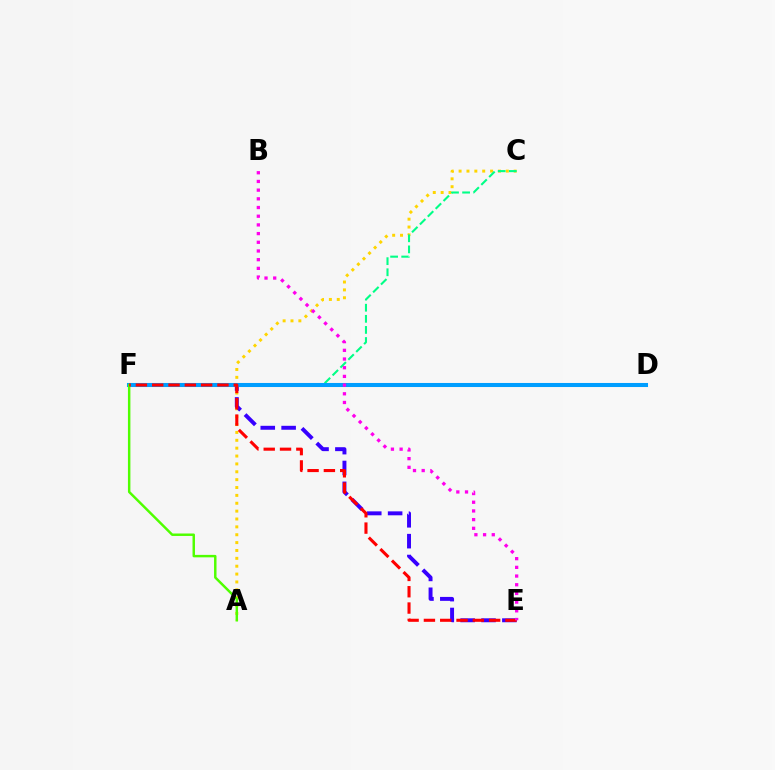{('A', 'C'): [{'color': '#ffd500', 'line_style': 'dotted', 'thickness': 2.14}], ('E', 'F'): [{'color': '#3700ff', 'line_style': 'dashed', 'thickness': 2.83}, {'color': '#ff0000', 'line_style': 'dashed', 'thickness': 2.22}], ('C', 'F'): [{'color': '#00ff86', 'line_style': 'dashed', 'thickness': 1.51}], ('D', 'F'): [{'color': '#009eff', 'line_style': 'solid', 'thickness': 2.92}], ('A', 'F'): [{'color': '#4fff00', 'line_style': 'solid', 'thickness': 1.77}], ('B', 'E'): [{'color': '#ff00ed', 'line_style': 'dotted', 'thickness': 2.36}]}